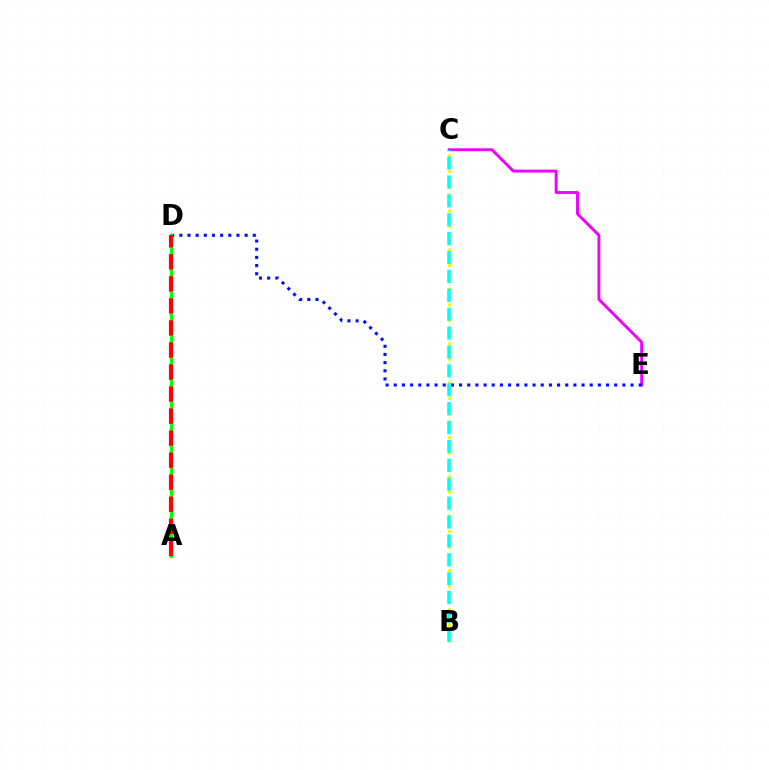{('C', 'E'): [{'color': '#ee00ff', 'line_style': 'solid', 'thickness': 2.08}], ('D', 'E'): [{'color': '#0010ff', 'line_style': 'dotted', 'thickness': 2.22}], ('B', 'C'): [{'color': '#fcf500', 'line_style': 'dotted', 'thickness': 2.13}, {'color': '#00fff6', 'line_style': 'dashed', 'thickness': 2.57}], ('A', 'D'): [{'color': '#08ff00', 'line_style': 'solid', 'thickness': 2.29}, {'color': '#ff0000', 'line_style': 'dashed', 'thickness': 2.99}]}